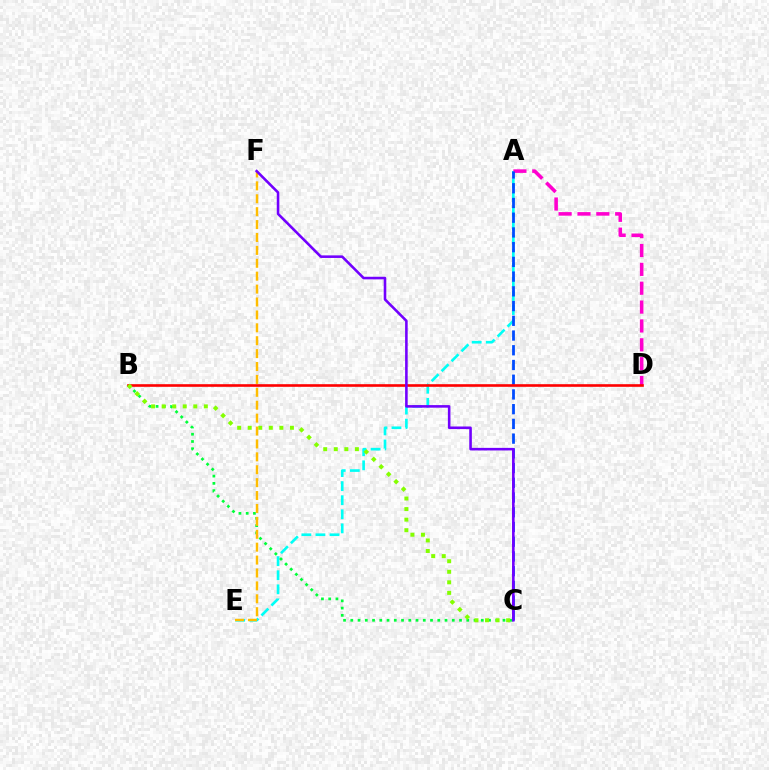{('A', 'E'): [{'color': '#00fff6', 'line_style': 'dashed', 'thickness': 1.91}], ('A', 'D'): [{'color': '#ff00cf', 'line_style': 'dashed', 'thickness': 2.56}], ('B', 'C'): [{'color': '#00ff39', 'line_style': 'dotted', 'thickness': 1.97}, {'color': '#84ff00', 'line_style': 'dotted', 'thickness': 2.87}], ('A', 'C'): [{'color': '#004bff', 'line_style': 'dashed', 'thickness': 2.0}], ('B', 'D'): [{'color': '#ff0000', 'line_style': 'solid', 'thickness': 1.89}], ('E', 'F'): [{'color': '#ffbd00', 'line_style': 'dashed', 'thickness': 1.75}], ('C', 'F'): [{'color': '#7200ff', 'line_style': 'solid', 'thickness': 1.86}]}